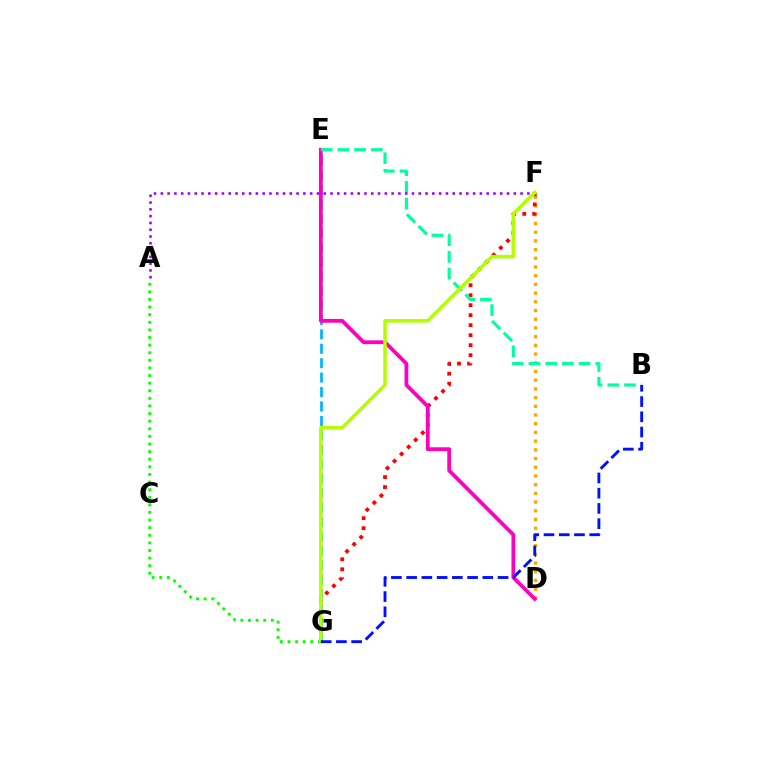{('D', 'F'): [{'color': '#ffa500', 'line_style': 'dotted', 'thickness': 2.37}], ('F', 'G'): [{'color': '#ff0000', 'line_style': 'dotted', 'thickness': 2.72}, {'color': '#b3ff00', 'line_style': 'solid', 'thickness': 2.55}], ('E', 'G'): [{'color': '#00b5ff', 'line_style': 'dashed', 'thickness': 1.96}], ('D', 'E'): [{'color': '#ff00bd', 'line_style': 'solid', 'thickness': 2.71}], ('B', 'E'): [{'color': '#00ff9d', 'line_style': 'dashed', 'thickness': 2.27}], ('A', 'F'): [{'color': '#9b00ff', 'line_style': 'dotted', 'thickness': 1.84}], ('A', 'G'): [{'color': '#08ff00', 'line_style': 'dotted', 'thickness': 2.07}], ('B', 'G'): [{'color': '#0010ff', 'line_style': 'dashed', 'thickness': 2.07}]}